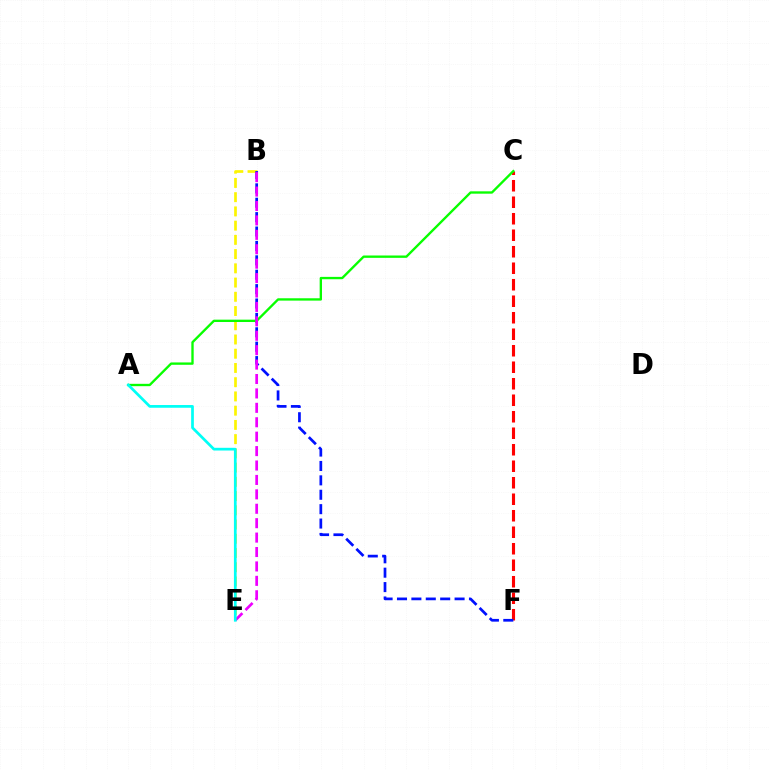{('B', 'E'): [{'color': '#fcf500', 'line_style': 'dashed', 'thickness': 1.93}, {'color': '#ee00ff', 'line_style': 'dashed', 'thickness': 1.96}], ('C', 'F'): [{'color': '#ff0000', 'line_style': 'dashed', 'thickness': 2.24}], ('B', 'F'): [{'color': '#0010ff', 'line_style': 'dashed', 'thickness': 1.96}], ('A', 'C'): [{'color': '#08ff00', 'line_style': 'solid', 'thickness': 1.69}], ('A', 'E'): [{'color': '#00fff6', 'line_style': 'solid', 'thickness': 1.96}]}